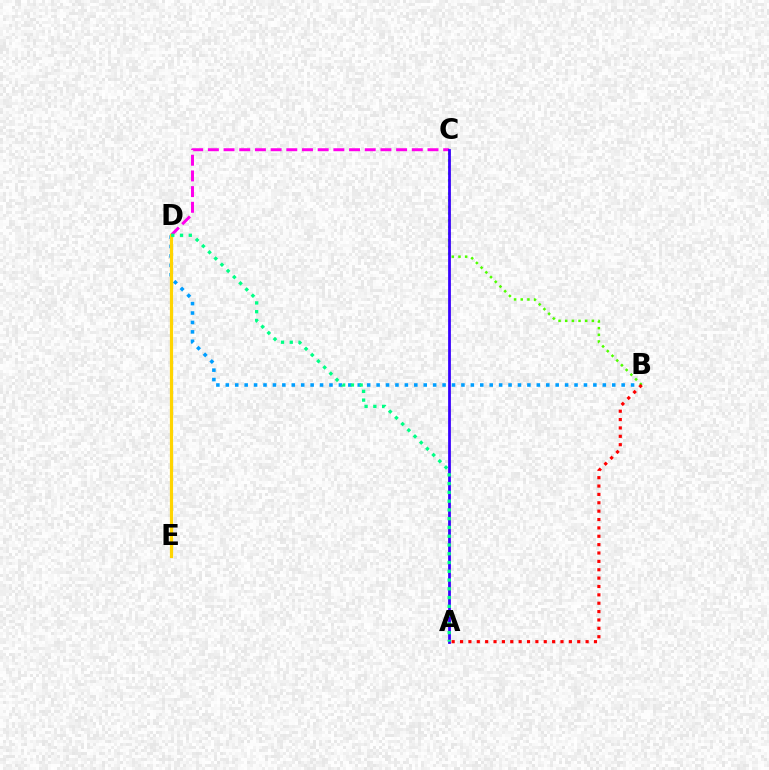{('B', 'D'): [{'color': '#009eff', 'line_style': 'dotted', 'thickness': 2.56}], ('B', 'C'): [{'color': '#4fff00', 'line_style': 'dotted', 'thickness': 1.81}], ('C', 'D'): [{'color': '#ff00ed', 'line_style': 'dashed', 'thickness': 2.13}], ('A', 'C'): [{'color': '#3700ff', 'line_style': 'solid', 'thickness': 1.99}], ('A', 'B'): [{'color': '#ff0000', 'line_style': 'dotted', 'thickness': 2.27}], ('D', 'E'): [{'color': '#ffd500', 'line_style': 'solid', 'thickness': 2.3}], ('A', 'D'): [{'color': '#00ff86', 'line_style': 'dotted', 'thickness': 2.38}]}